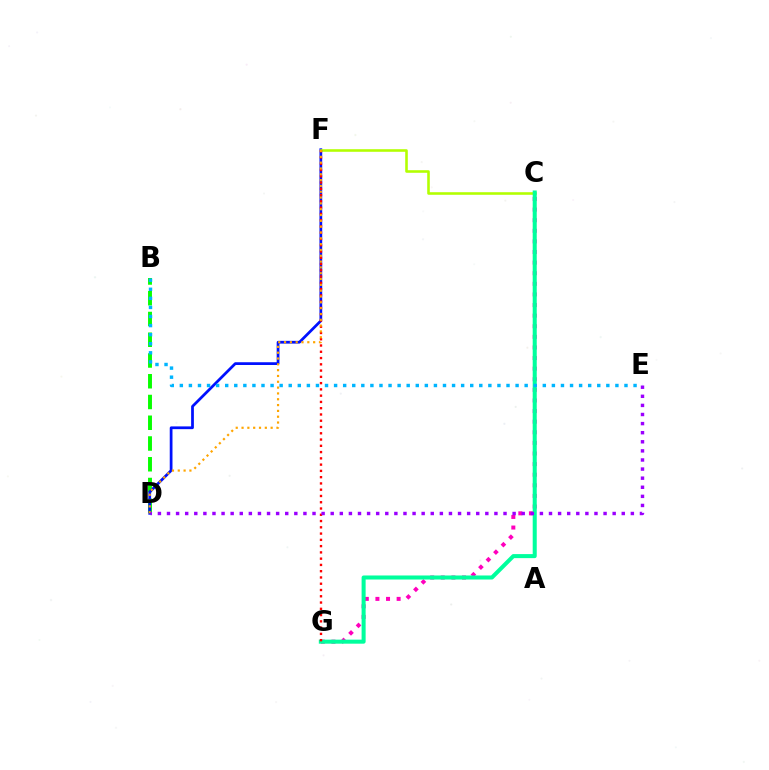{('C', 'G'): [{'color': '#ff00bd', 'line_style': 'dotted', 'thickness': 2.88}, {'color': '#00ff9d', 'line_style': 'solid', 'thickness': 2.91}], ('B', 'D'): [{'color': '#08ff00', 'line_style': 'dashed', 'thickness': 2.82}], ('D', 'F'): [{'color': '#0010ff', 'line_style': 'solid', 'thickness': 1.98}, {'color': '#ffa500', 'line_style': 'dotted', 'thickness': 1.58}], ('C', 'F'): [{'color': '#b3ff00', 'line_style': 'solid', 'thickness': 1.85}], ('F', 'G'): [{'color': '#ff0000', 'line_style': 'dotted', 'thickness': 1.7}], ('B', 'E'): [{'color': '#00b5ff', 'line_style': 'dotted', 'thickness': 2.47}], ('D', 'E'): [{'color': '#9b00ff', 'line_style': 'dotted', 'thickness': 2.47}]}